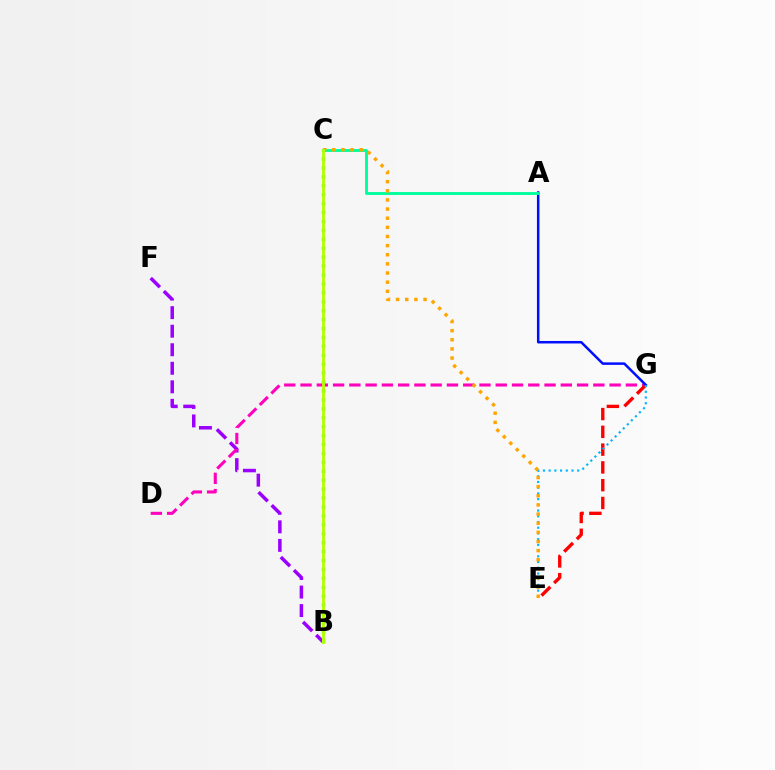{('B', 'F'): [{'color': '#9b00ff', 'line_style': 'dashed', 'thickness': 2.52}], ('D', 'G'): [{'color': '#ff00bd', 'line_style': 'dashed', 'thickness': 2.21}], ('E', 'G'): [{'color': '#ff0000', 'line_style': 'dashed', 'thickness': 2.42}, {'color': '#00b5ff', 'line_style': 'dotted', 'thickness': 1.55}], ('B', 'C'): [{'color': '#08ff00', 'line_style': 'dotted', 'thickness': 2.42}, {'color': '#b3ff00', 'line_style': 'solid', 'thickness': 2.05}], ('A', 'G'): [{'color': '#0010ff', 'line_style': 'solid', 'thickness': 1.81}], ('A', 'C'): [{'color': '#00ff9d', 'line_style': 'solid', 'thickness': 2.08}], ('C', 'E'): [{'color': '#ffa500', 'line_style': 'dotted', 'thickness': 2.48}]}